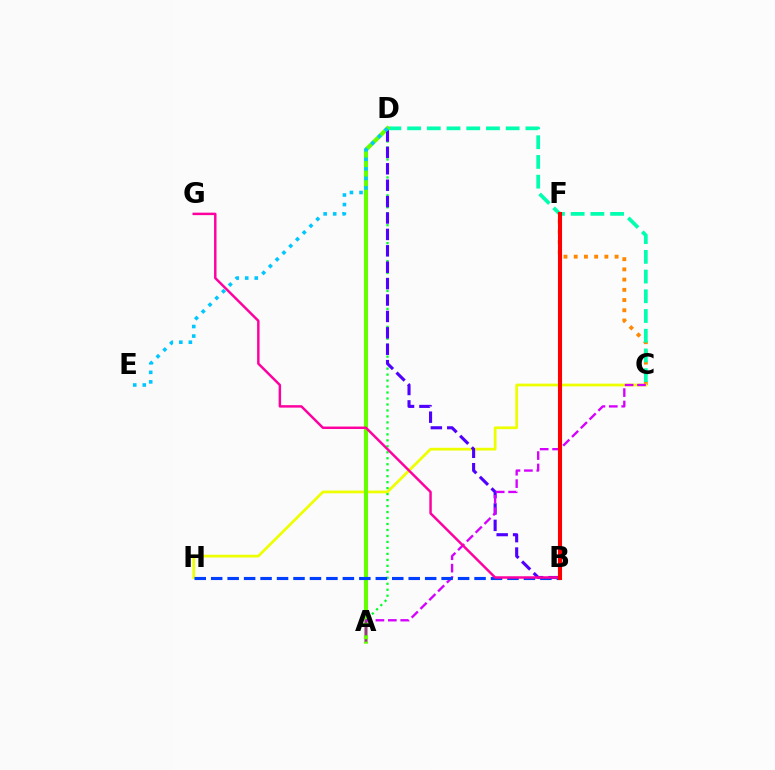{('C', 'F'): [{'color': '#ff8800', 'line_style': 'dotted', 'thickness': 2.78}], ('C', 'D'): [{'color': '#00ffaf', 'line_style': 'dashed', 'thickness': 2.68}], ('C', 'H'): [{'color': '#eeff00', 'line_style': 'solid', 'thickness': 1.97}], ('A', 'D'): [{'color': '#00ff27', 'line_style': 'dotted', 'thickness': 1.62}, {'color': '#66ff00', 'line_style': 'solid', 'thickness': 2.95}], ('B', 'D'): [{'color': '#4f00ff', 'line_style': 'dashed', 'thickness': 2.23}], ('A', 'C'): [{'color': '#d600ff', 'line_style': 'dashed', 'thickness': 1.68}], ('B', 'H'): [{'color': '#003fff', 'line_style': 'dashed', 'thickness': 2.24}], ('B', 'G'): [{'color': '#ff00a0', 'line_style': 'solid', 'thickness': 1.77}], ('D', 'E'): [{'color': '#00c7ff', 'line_style': 'dotted', 'thickness': 2.59}], ('B', 'F'): [{'color': '#ff0000', 'line_style': 'solid', 'thickness': 2.95}]}